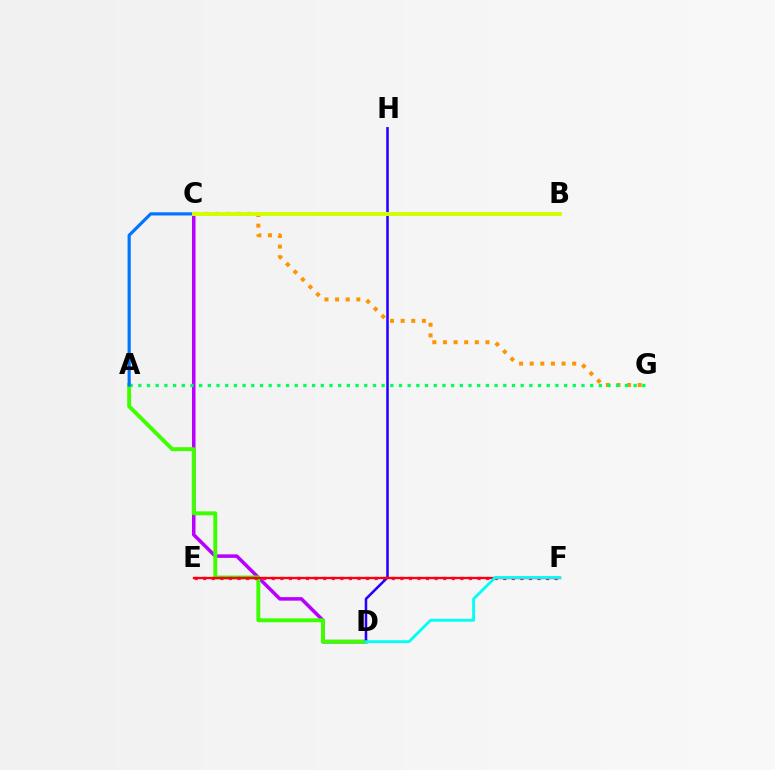{('C', 'D'): [{'color': '#b900ff', 'line_style': 'solid', 'thickness': 2.55}], ('A', 'D'): [{'color': '#3dff00', 'line_style': 'solid', 'thickness': 2.82}], ('E', 'F'): [{'color': '#ff00ac', 'line_style': 'dotted', 'thickness': 2.33}, {'color': '#ff0000', 'line_style': 'solid', 'thickness': 1.66}], ('D', 'H'): [{'color': '#2500ff', 'line_style': 'solid', 'thickness': 1.84}], ('C', 'G'): [{'color': '#ff9400', 'line_style': 'dotted', 'thickness': 2.89}], ('A', 'G'): [{'color': '#00ff5c', 'line_style': 'dotted', 'thickness': 2.36}], ('A', 'C'): [{'color': '#0074ff', 'line_style': 'solid', 'thickness': 2.28}], ('D', 'F'): [{'color': '#00fff6', 'line_style': 'solid', 'thickness': 2.06}], ('B', 'C'): [{'color': '#d1ff00', 'line_style': 'solid', 'thickness': 2.83}]}